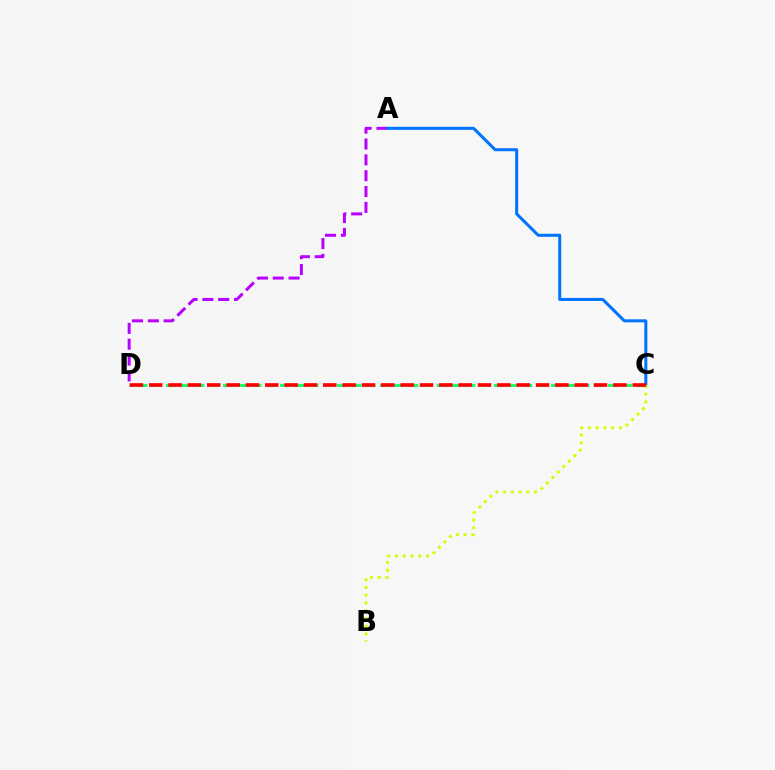{('C', 'D'): [{'color': '#00ff5c', 'line_style': 'dashed', 'thickness': 1.94}, {'color': '#ff0000', 'line_style': 'dashed', 'thickness': 2.63}], ('A', 'D'): [{'color': '#b900ff', 'line_style': 'dashed', 'thickness': 2.15}], ('A', 'C'): [{'color': '#0074ff', 'line_style': 'solid', 'thickness': 2.18}], ('B', 'C'): [{'color': '#d1ff00', 'line_style': 'dotted', 'thickness': 2.1}]}